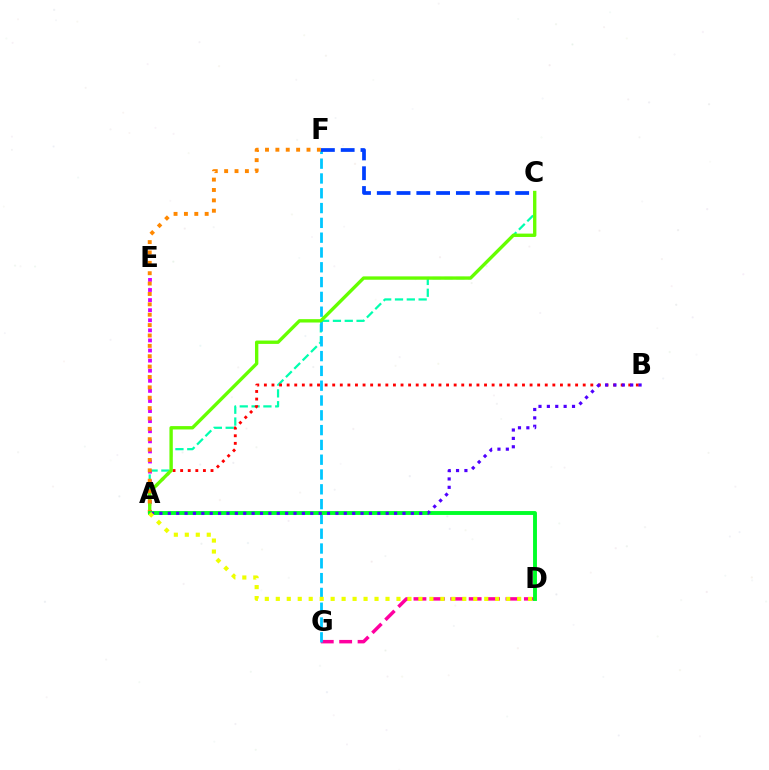{('A', 'C'): [{'color': '#00ffaf', 'line_style': 'dashed', 'thickness': 1.61}, {'color': '#66ff00', 'line_style': 'solid', 'thickness': 2.42}], ('A', 'E'): [{'color': '#d600ff', 'line_style': 'dotted', 'thickness': 2.74}], ('D', 'G'): [{'color': '#ff00a0', 'line_style': 'dashed', 'thickness': 2.5}], ('A', 'B'): [{'color': '#ff0000', 'line_style': 'dotted', 'thickness': 2.06}, {'color': '#4f00ff', 'line_style': 'dotted', 'thickness': 2.28}], ('F', 'G'): [{'color': '#00c7ff', 'line_style': 'dashed', 'thickness': 2.01}], ('C', 'F'): [{'color': '#003fff', 'line_style': 'dashed', 'thickness': 2.69}], ('A', 'F'): [{'color': '#ff8800', 'line_style': 'dotted', 'thickness': 2.82}], ('A', 'D'): [{'color': '#00ff27', 'line_style': 'solid', 'thickness': 2.79}, {'color': '#eeff00', 'line_style': 'dotted', 'thickness': 2.98}]}